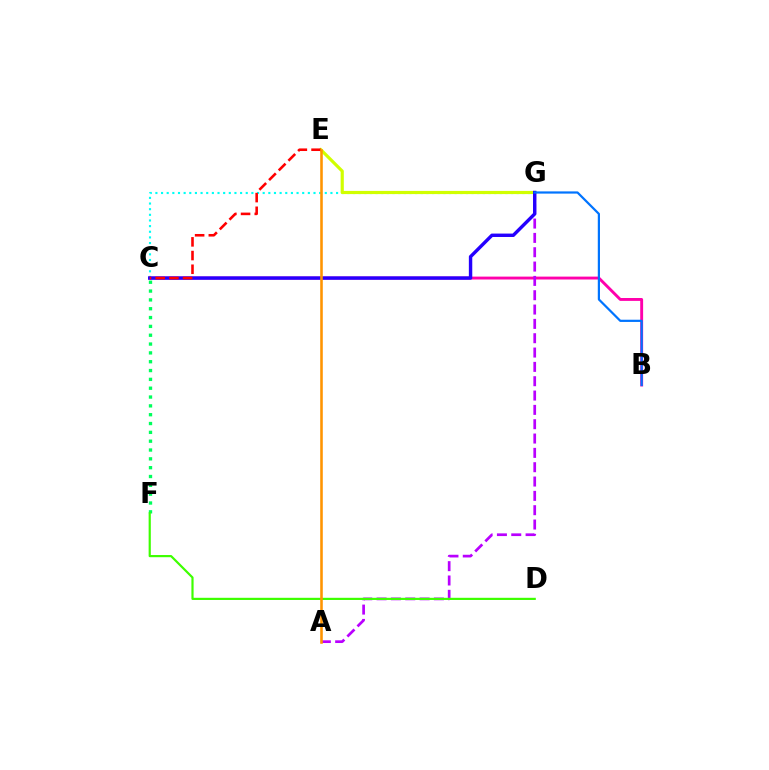{('C', 'G'): [{'color': '#00fff6', 'line_style': 'dotted', 'thickness': 1.53}, {'color': '#2500ff', 'line_style': 'solid', 'thickness': 2.45}], ('B', 'C'): [{'color': '#ff00ac', 'line_style': 'solid', 'thickness': 2.08}], ('A', 'G'): [{'color': '#b900ff', 'line_style': 'dashed', 'thickness': 1.95}], ('E', 'G'): [{'color': '#d1ff00', 'line_style': 'solid', 'thickness': 2.29}], ('C', 'F'): [{'color': '#00ff5c', 'line_style': 'dotted', 'thickness': 2.4}], ('C', 'E'): [{'color': '#ff0000', 'line_style': 'dashed', 'thickness': 1.86}], ('B', 'G'): [{'color': '#0074ff', 'line_style': 'solid', 'thickness': 1.59}], ('D', 'F'): [{'color': '#3dff00', 'line_style': 'solid', 'thickness': 1.57}], ('A', 'E'): [{'color': '#ff9400', 'line_style': 'solid', 'thickness': 1.86}]}